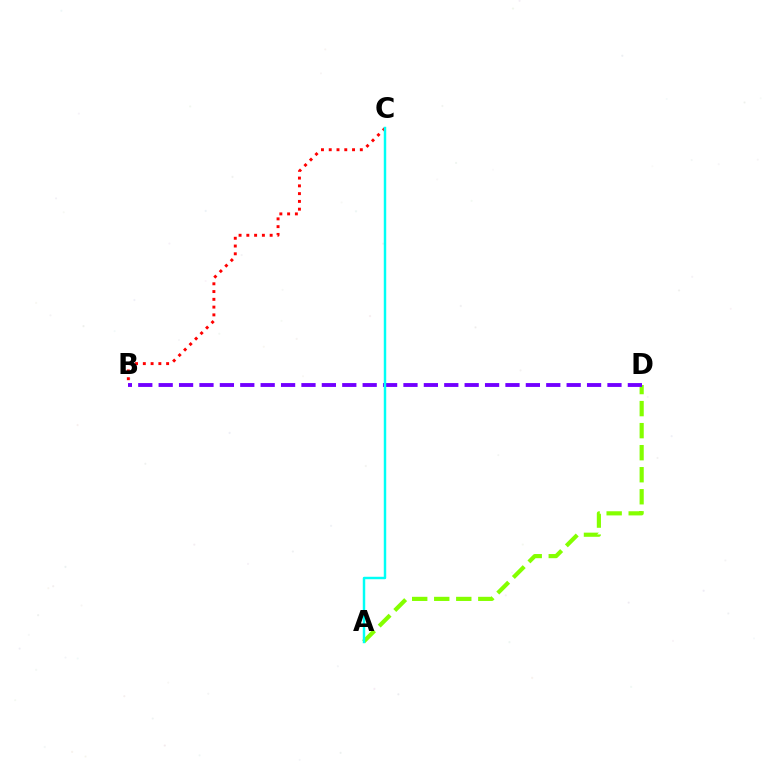{('A', 'D'): [{'color': '#84ff00', 'line_style': 'dashed', 'thickness': 2.99}], ('B', 'D'): [{'color': '#7200ff', 'line_style': 'dashed', 'thickness': 2.77}], ('B', 'C'): [{'color': '#ff0000', 'line_style': 'dotted', 'thickness': 2.11}], ('A', 'C'): [{'color': '#00fff6', 'line_style': 'solid', 'thickness': 1.77}]}